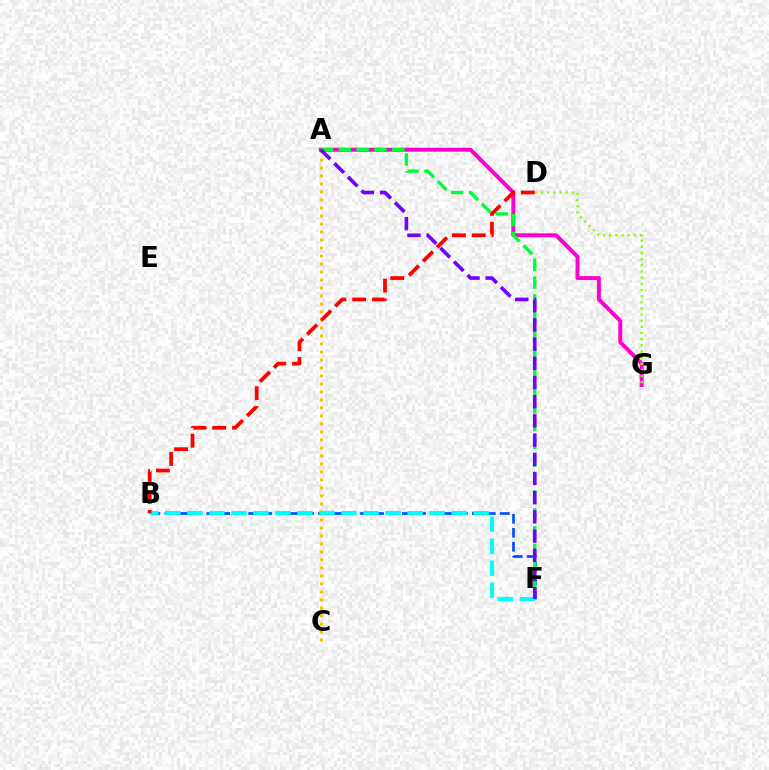{('B', 'F'): [{'color': '#004bff', 'line_style': 'dashed', 'thickness': 1.9}, {'color': '#00fff6', 'line_style': 'dashed', 'thickness': 2.99}], ('A', 'C'): [{'color': '#ffbd00', 'line_style': 'dotted', 'thickness': 2.17}], ('A', 'G'): [{'color': '#ff00cf', 'line_style': 'solid', 'thickness': 2.86}], ('D', 'G'): [{'color': '#84ff00', 'line_style': 'dotted', 'thickness': 1.67}], ('A', 'F'): [{'color': '#00ff39', 'line_style': 'dashed', 'thickness': 2.42}, {'color': '#7200ff', 'line_style': 'dashed', 'thickness': 2.61}], ('B', 'D'): [{'color': '#ff0000', 'line_style': 'dashed', 'thickness': 2.69}]}